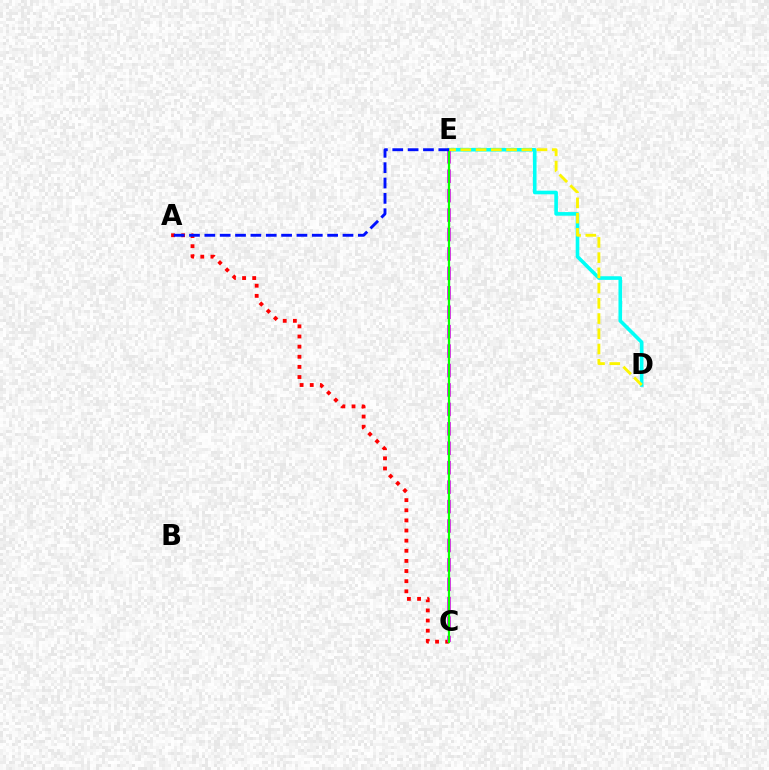{('D', 'E'): [{'color': '#00fff6', 'line_style': 'solid', 'thickness': 2.61}, {'color': '#fcf500', 'line_style': 'dashed', 'thickness': 2.07}], ('A', 'C'): [{'color': '#ff0000', 'line_style': 'dotted', 'thickness': 2.75}], ('C', 'E'): [{'color': '#ee00ff', 'line_style': 'dashed', 'thickness': 2.64}, {'color': '#08ff00', 'line_style': 'solid', 'thickness': 1.62}], ('A', 'E'): [{'color': '#0010ff', 'line_style': 'dashed', 'thickness': 2.09}]}